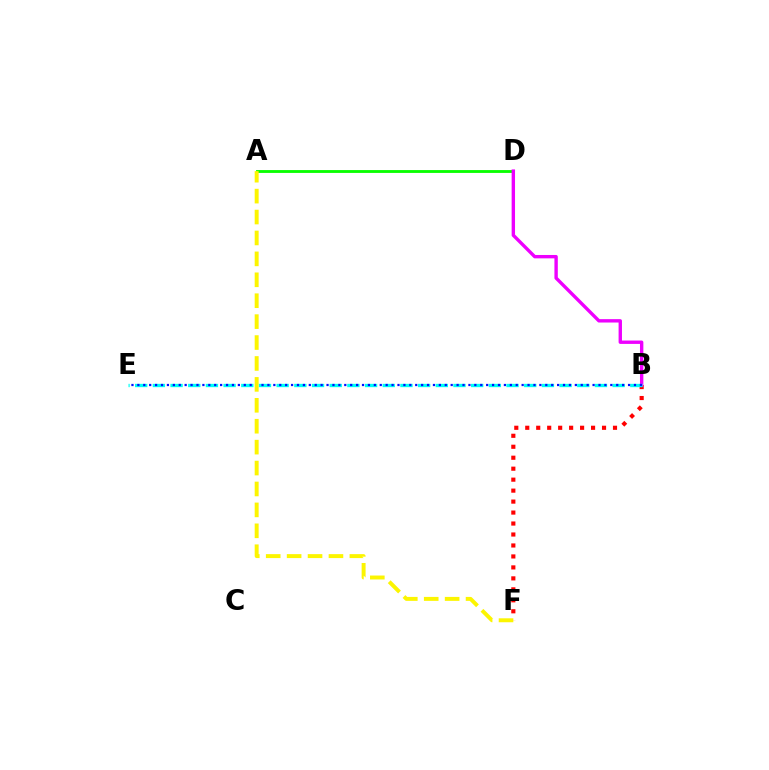{('B', 'F'): [{'color': '#ff0000', 'line_style': 'dotted', 'thickness': 2.98}], ('A', 'D'): [{'color': '#08ff00', 'line_style': 'solid', 'thickness': 2.05}], ('B', 'D'): [{'color': '#ee00ff', 'line_style': 'solid', 'thickness': 2.43}], ('B', 'E'): [{'color': '#00fff6', 'line_style': 'dashed', 'thickness': 2.4}, {'color': '#0010ff', 'line_style': 'dotted', 'thickness': 1.61}], ('A', 'F'): [{'color': '#fcf500', 'line_style': 'dashed', 'thickness': 2.84}]}